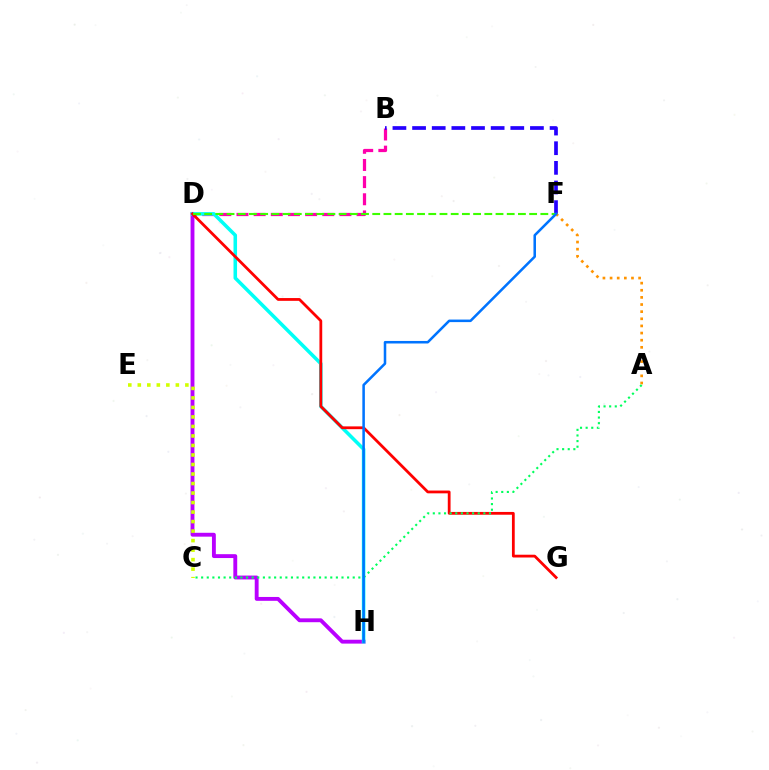{('B', 'D'): [{'color': '#ff00ac', 'line_style': 'dashed', 'thickness': 2.33}], ('D', 'H'): [{'color': '#b900ff', 'line_style': 'solid', 'thickness': 2.78}, {'color': '#00fff6', 'line_style': 'solid', 'thickness': 2.55}], ('B', 'F'): [{'color': '#2500ff', 'line_style': 'dashed', 'thickness': 2.67}], ('C', 'E'): [{'color': '#d1ff00', 'line_style': 'dotted', 'thickness': 2.58}], ('D', 'G'): [{'color': '#ff0000', 'line_style': 'solid', 'thickness': 2.0}], ('D', 'F'): [{'color': '#3dff00', 'line_style': 'dashed', 'thickness': 1.52}], ('A', 'F'): [{'color': '#ff9400', 'line_style': 'dotted', 'thickness': 1.94}], ('A', 'C'): [{'color': '#00ff5c', 'line_style': 'dotted', 'thickness': 1.53}], ('F', 'H'): [{'color': '#0074ff', 'line_style': 'solid', 'thickness': 1.83}]}